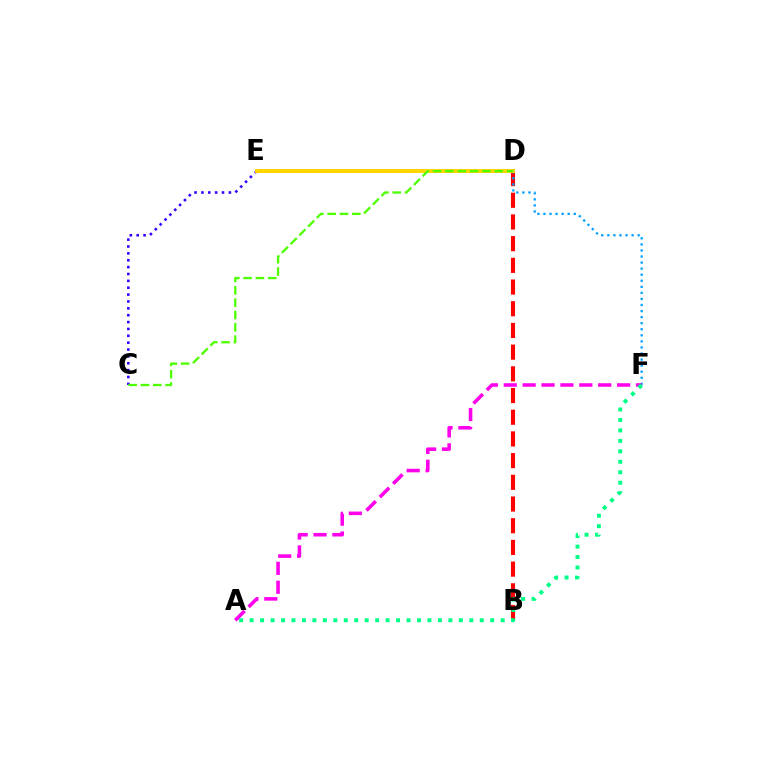{('B', 'D'): [{'color': '#ff0000', 'line_style': 'dashed', 'thickness': 2.95}], ('C', 'E'): [{'color': '#3700ff', 'line_style': 'dotted', 'thickness': 1.87}], ('D', 'F'): [{'color': '#009eff', 'line_style': 'dotted', 'thickness': 1.65}], ('D', 'E'): [{'color': '#ffd500', 'line_style': 'solid', 'thickness': 2.86}], ('A', 'F'): [{'color': '#ff00ed', 'line_style': 'dashed', 'thickness': 2.57}, {'color': '#00ff86', 'line_style': 'dotted', 'thickness': 2.84}], ('C', 'D'): [{'color': '#4fff00', 'line_style': 'dashed', 'thickness': 1.67}]}